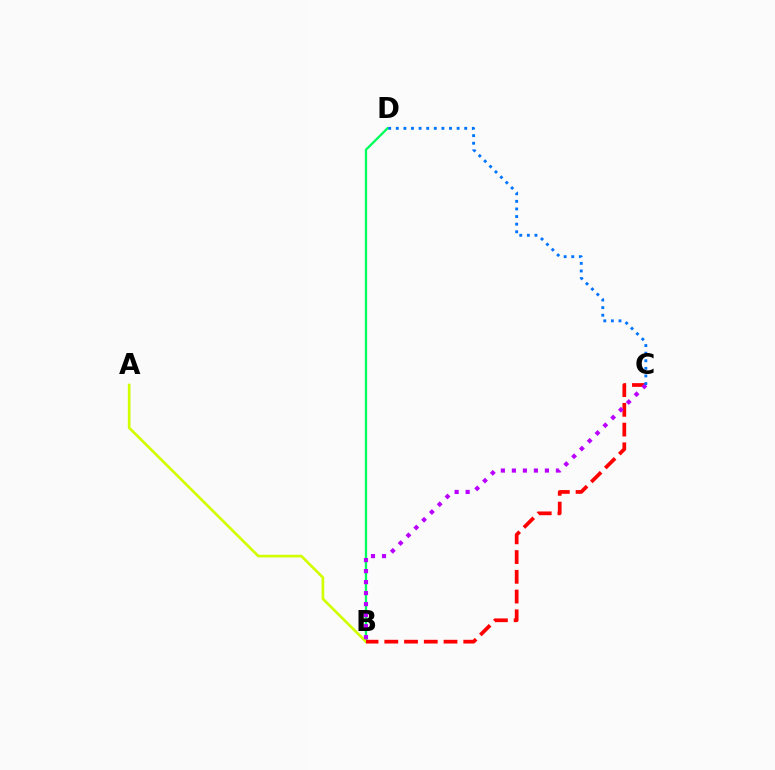{('B', 'D'): [{'color': '#00ff5c', 'line_style': 'solid', 'thickness': 1.66}], ('A', 'B'): [{'color': '#d1ff00', 'line_style': 'solid', 'thickness': 1.92}], ('B', 'C'): [{'color': '#ff0000', 'line_style': 'dashed', 'thickness': 2.68}, {'color': '#b900ff', 'line_style': 'dotted', 'thickness': 2.99}], ('C', 'D'): [{'color': '#0074ff', 'line_style': 'dotted', 'thickness': 2.07}]}